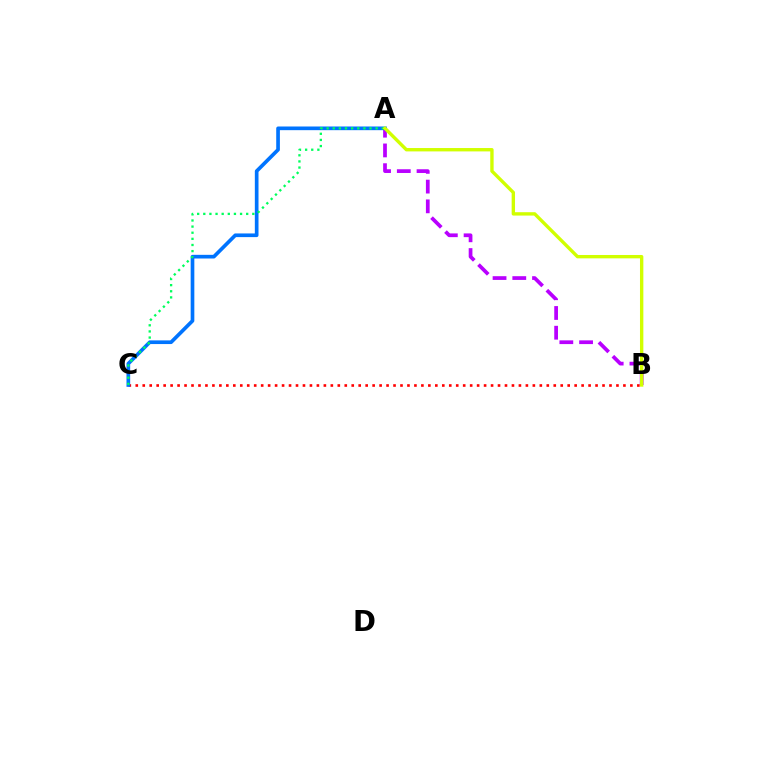{('A', 'B'): [{'color': '#b900ff', 'line_style': 'dashed', 'thickness': 2.68}, {'color': '#d1ff00', 'line_style': 'solid', 'thickness': 2.43}], ('B', 'C'): [{'color': '#ff0000', 'line_style': 'dotted', 'thickness': 1.89}], ('A', 'C'): [{'color': '#0074ff', 'line_style': 'solid', 'thickness': 2.64}, {'color': '#00ff5c', 'line_style': 'dotted', 'thickness': 1.66}]}